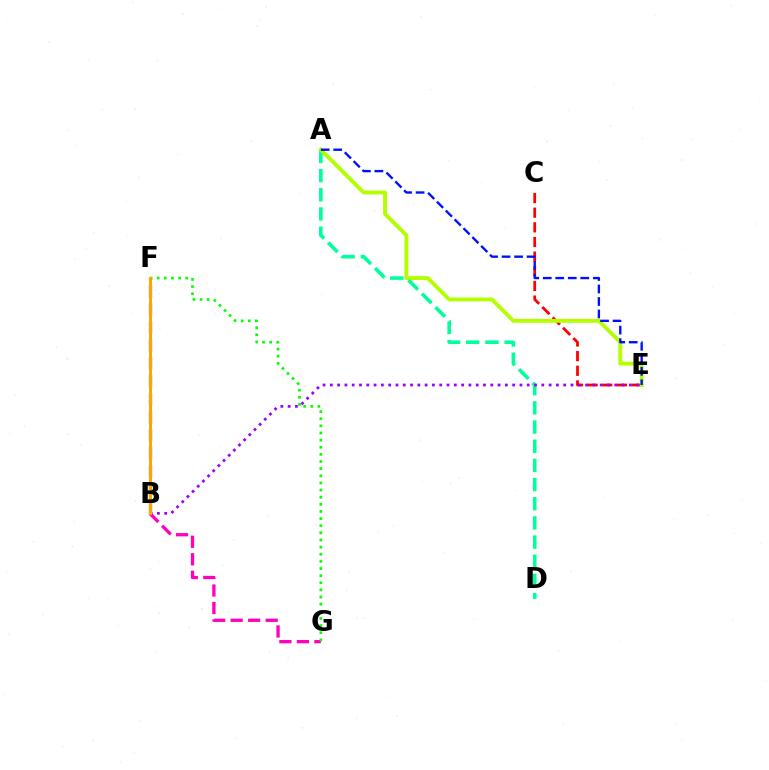{('A', 'D'): [{'color': '#00ff9d', 'line_style': 'dashed', 'thickness': 2.6}], ('C', 'E'): [{'color': '#ff0000', 'line_style': 'dashed', 'thickness': 1.99}], ('B', 'G'): [{'color': '#ff00bd', 'line_style': 'dashed', 'thickness': 2.38}], ('F', 'G'): [{'color': '#08ff00', 'line_style': 'dotted', 'thickness': 1.94}], ('B', 'F'): [{'color': '#00b5ff', 'line_style': 'dashed', 'thickness': 2.44}, {'color': '#ffa500', 'line_style': 'solid', 'thickness': 2.19}], ('A', 'E'): [{'color': '#b3ff00', 'line_style': 'solid', 'thickness': 2.79}, {'color': '#0010ff', 'line_style': 'dashed', 'thickness': 1.7}], ('B', 'E'): [{'color': '#9b00ff', 'line_style': 'dotted', 'thickness': 1.98}]}